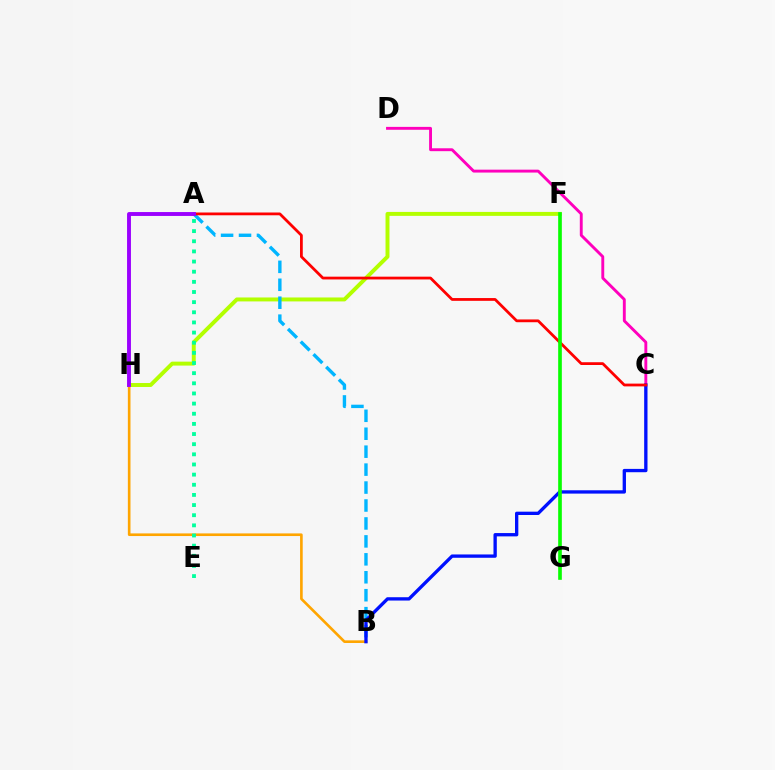{('F', 'H'): [{'color': '#b3ff00', 'line_style': 'solid', 'thickness': 2.84}], ('C', 'D'): [{'color': '#ff00bd', 'line_style': 'solid', 'thickness': 2.08}], ('A', 'B'): [{'color': '#00b5ff', 'line_style': 'dashed', 'thickness': 2.44}], ('B', 'H'): [{'color': '#ffa500', 'line_style': 'solid', 'thickness': 1.9}], ('B', 'C'): [{'color': '#0010ff', 'line_style': 'solid', 'thickness': 2.39}], ('A', 'C'): [{'color': '#ff0000', 'line_style': 'solid', 'thickness': 2.0}], ('F', 'G'): [{'color': '#08ff00', 'line_style': 'solid', 'thickness': 2.63}], ('A', 'H'): [{'color': '#9b00ff', 'line_style': 'solid', 'thickness': 2.8}], ('A', 'E'): [{'color': '#00ff9d', 'line_style': 'dotted', 'thickness': 2.76}]}